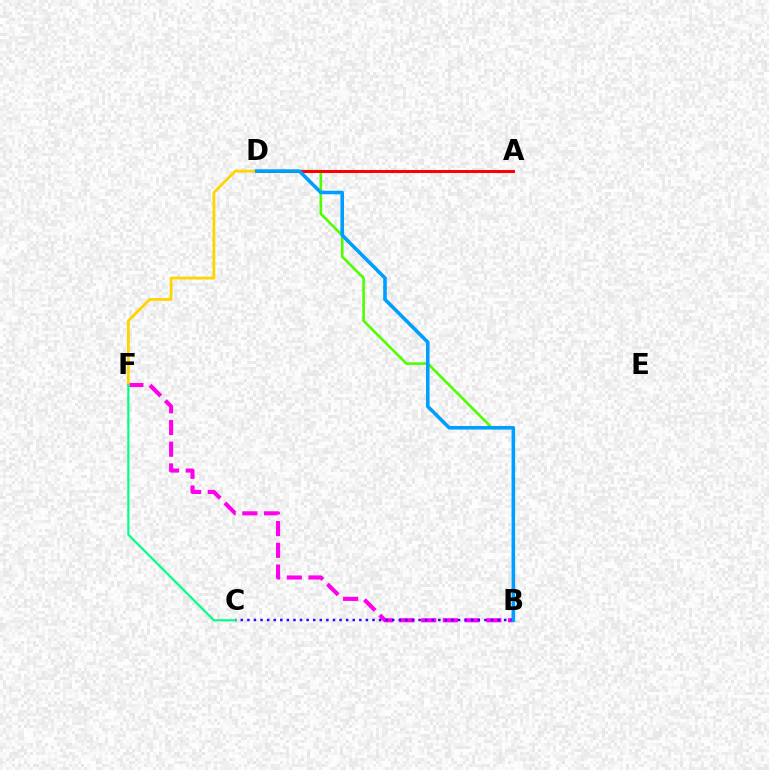{('B', 'F'): [{'color': '#ff00ed', 'line_style': 'dashed', 'thickness': 2.95}], ('B', 'D'): [{'color': '#4fff00', 'line_style': 'solid', 'thickness': 1.89}, {'color': '#009eff', 'line_style': 'solid', 'thickness': 2.57}], ('A', 'D'): [{'color': '#ff0000', 'line_style': 'solid', 'thickness': 2.14}], ('D', 'F'): [{'color': '#ffd500', 'line_style': 'solid', 'thickness': 2.01}], ('B', 'C'): [{'color': '#3700ff', 'line_style': 'dotted', 'thickness': 1.79}], ('C', 'F'): [{'color': '#00ff86', 'line_style': 'solid', 'thickness': 1.54}]}